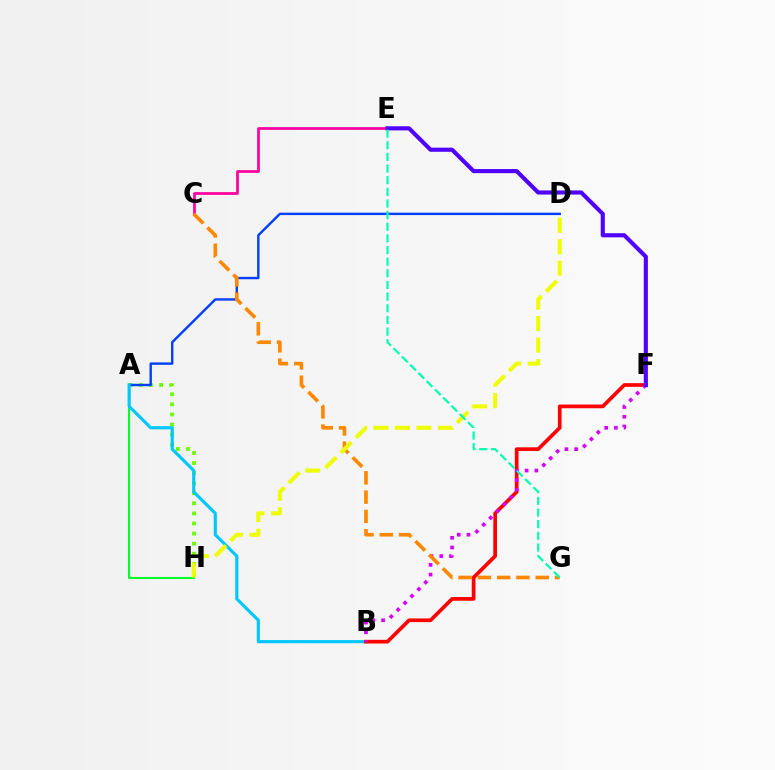{('A', 'H'): [{'color': '#66ff00', 'line_style': 'dotted', 'thickness': 2.74}, {'color': '#00ff27', 'line_style': 'solid', 'thickness': 1.51}], ('A', 'D'): [{'color': '#003fff', 'line_style': 'solid', 'thickness': 1.74}], ('A', 'B'): [{'color': '#00c7ff', 'line_style': 'solid', 'thickness': 2.26}], ('C', 'E'): [{'color': '#ff00a0', 'line_style': 'solid', 'thickness': 1.96}], ('B', 'F'): [{'color': '#ff0000', 'line_style': 'solid', 'thickness': 2.66}, {'color': '#d600ff', 'line_style': 'dotted', 'thickness': 2.64}], ('C', 'G'): [{'color': '#ff8800', 'line_style': 'dashed', 'thickness': 2.62}], ('D', 'H'): [{'color': '#eeff00', 'line_style': 'dashed', 'thickness': 2.92}], ('E', 'F'): [{'color': '#4f00ff', 'line_style': 'solid', 'thickness': 2.96}], ('E', 'G'): [{'color': '#00ffaf', 'line_style': 'dashed', 'thickness': 1.58}]}